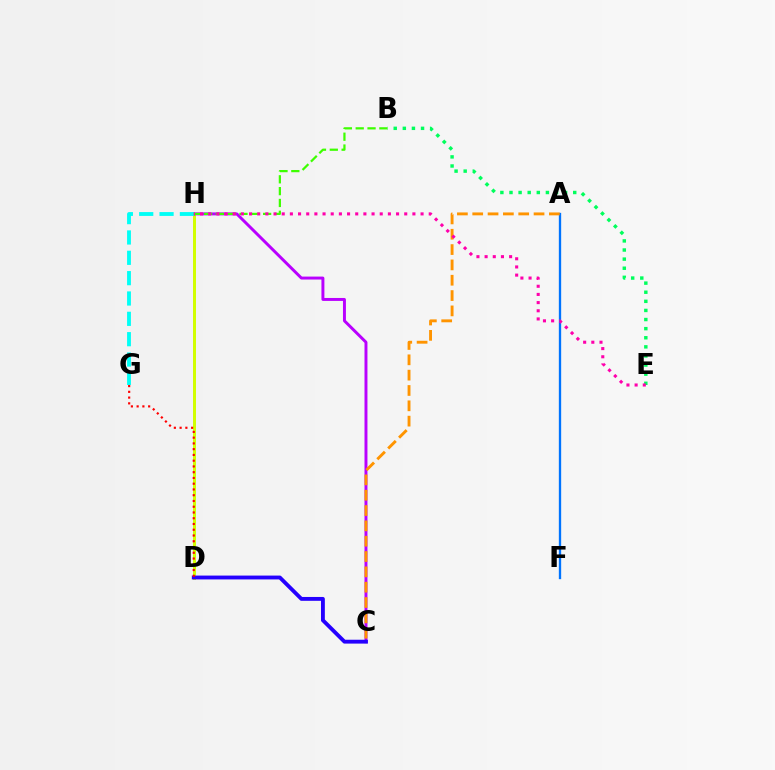{('D', 'H'): [{'color': '#d1ff00', 'line_style': 'solid', 'thickness': 2.14}], ('B', 'E'): [{'color': '#00ff5c', 'line_style': 'dotted', 'thickness': 2.47}], ('C', 'H'): [{'color': '#b900ff', 'line_style': 'solid', 'thickness': 2.12}], ('G', 'H'): [{'color': '#00fff6', 'line_style': 'dashed', 'thickness': 2.76}], ('C', 'D'): [{'color': '#2500ff', 'line_style': 'solid', 'thickness': 2.77}], ('B', 'H'): [{'color': '#3dff00', 'line_style': 'dashed', 'thickness': 1.61}], ('D', 'G'): [{'color': '#ff0000', 'line_style': 'dotted', 'thickness': 1.56}], ('A', 'F'): [{'color': '#0074ff', 'line_style': 'solid', 'thickness': 1.68}], ('A', 'C'): [{'color': '#ff9400', 'line_style': 'dashed', 'thickness': 2.08}], ('E', 'H'): [{'color': '#ff00ac', 'line_style': 'dotted', 'thickness': 2.22}]}